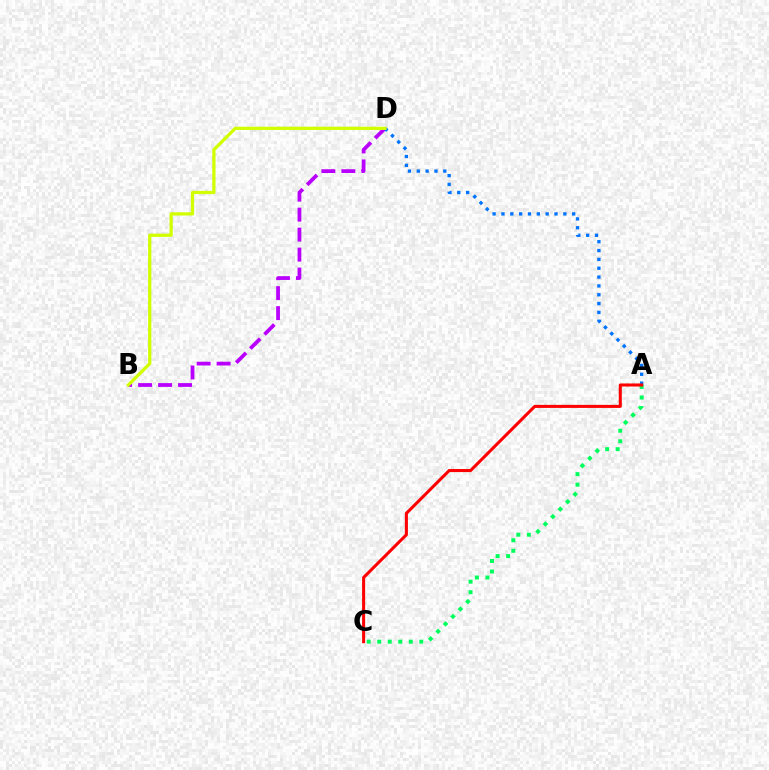{('B', 'D'): [{'color': '#b900ff', 'line_style': 'dashed', 'thickness': 2.71}, {'color': '#d1ff00', 'line_style': 'solid', 'thickness': 2.34}], ('A', 'C'): [{'color': '#00ff5c', 'line_style': 'dotted', 'thickness': 2.86}, {'color': '#ff0000', 'line_style': 'solid', 'thickness': 2.2}], ('A', 'D'): [{'color': '#0074ff', 'line_style': 'dotted', 'thickness': 2.4}]}